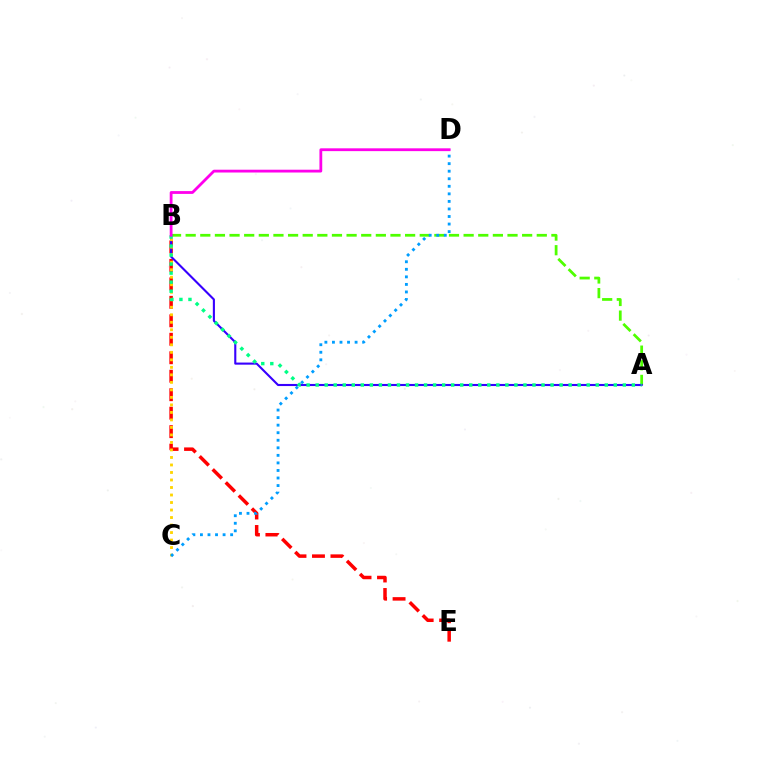{('A', 'B'): [{'color': '#4fff00', 'line_style': 'dashed', 'thickness': 1.99}, {'color': '#3700ff', 'line_style': 'solid', 'thickness': 1.52}, {'color': '#00ff86', 'line_style': 'dotted', 'thickness': 2.45}], ('B', 'E'): [{'color': '#ff0000', 'line_style': 'dashed', 'thickness': 2.51}], ('B', 'C'): [{'color': '#ffd500', 'line_style': 'dotted', 'thickness': 2.04}], ('C', 'D'): [{'color': '#009eff', 'line_style': 'dotted', 'thickness': 2.05}], ('B', 'D'): [{'color': '#ff00ed', 'line_style': 'solid', 'thickness': 2.02}]}